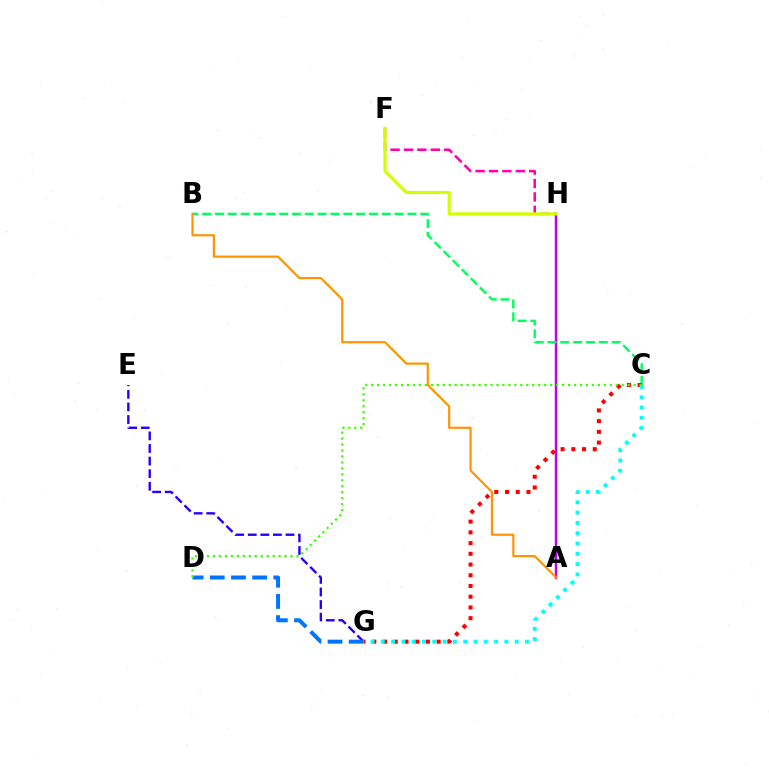{('A', 'H'): [{'color': '#b900ff', 'line_style': 'solid', 'thickness': 1.77}], ('B', 'C'): [{'color': '#00ff5c', 'line_style': 'dashed', 'thickness': 1.74}], ('E', 'G'): [{'color': '#2500ff', 'line_style': 'dashed', 'thickness': 1.71}], ('C', 'G'): [{'color': '#ff0000', 'line_style': 'dotted', 'thickness': 2.91}, {'color': '#00fff6', 'line_style': 'dotted', 'thickness': 2.8}], ('D', 'G'): [{'color': '#0074ff', 'line_style': 'dashed', 'thickness': 2.88}], ('F', 'H'): [{'color': '#ff00ac', 'line_style': 'dashed', 'thickness': 1.82}, {'color': '#d1ff00', 'line_style': 'solid', 'thickness': 2.24}], ('C', 'D'): [{'color': '#3dff00', 'line_style': 'dotted', 'thickness': 1.62}], ('A', 'B'): [{'color': '#ff9400', 'line_style': 'solid', 'thickness': 1.57}]}